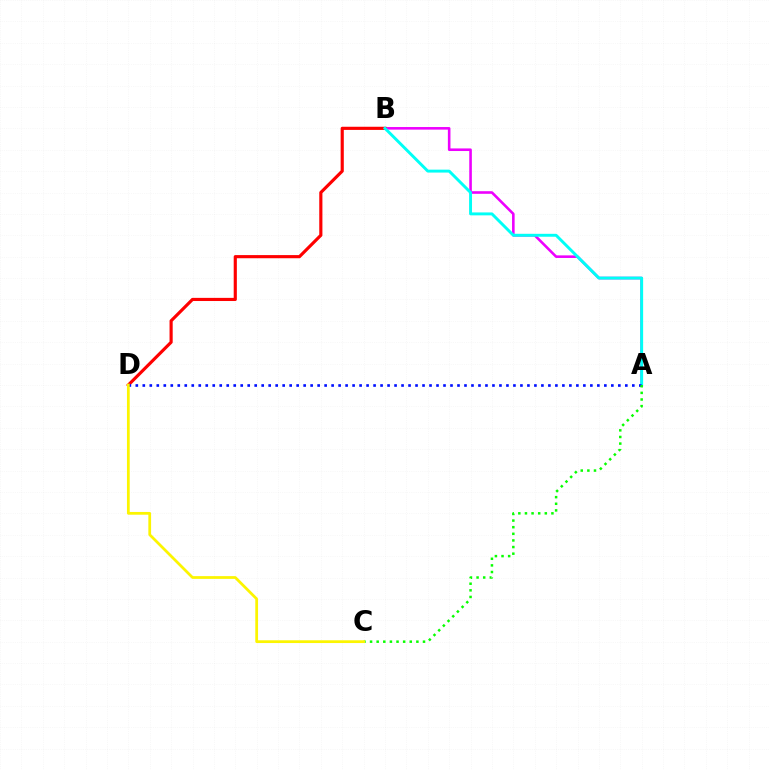{('A', 'B'): [{'color': '#ee00ff', 'line_style': 'solid', 'thickness': 1.87}, {'color': '#00fff6', 'line_style': 'solid', 'thickness': 2.11}], ('B', 'D'): [{'color': '#ff0000', 'line_style': 'solid', 'thickness': 2.27}], ('A', 'D'): [{'color': '#0010ff', 'line_style': 'dotted', 'thickness': 1.9}], ('A', 'C'): [{'color': '#08ff00', 'line_style': 'dotted', 'thickness': 1.8}], ('C', 'D'): [{'color': '#fcf500', 'line_style': 'solid', 'thickness': 1.98}]}